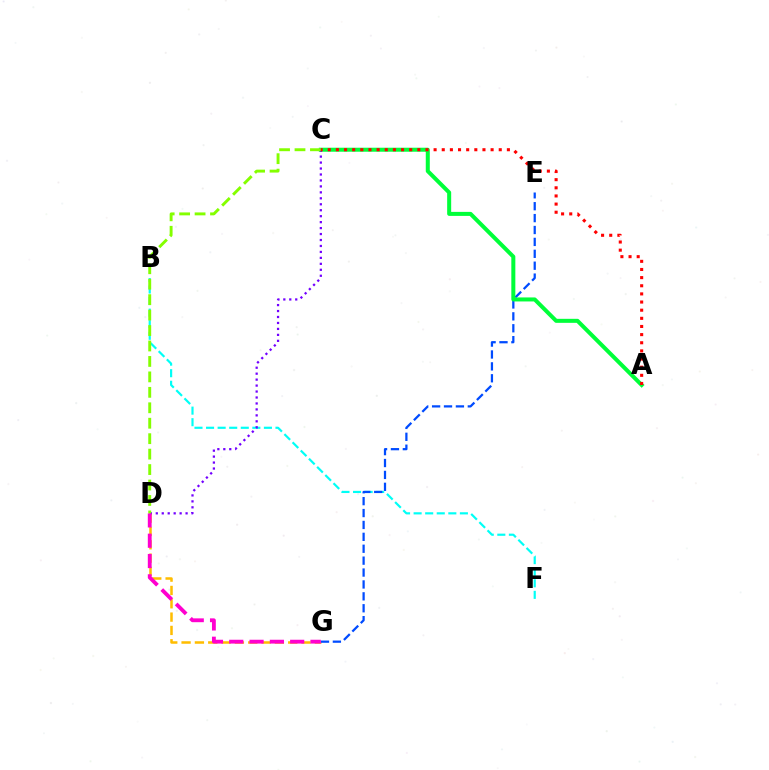{('D', 'G'): [{'color': '#ffbd00', 'line_style': 'dashed', 'thickness': 1.81}, {'color': '#ff00cf', 'line_style': 'dashed', 'thickness': 2.76}], ('B', 'F'): [{'color': '#00fff6', 'line_style': 'dashed', 'thickness': 1.57}], ('E', 'G'): [{'color': '#004bff', 'line_style': 'dashed', 'thickness': 1.62}], ('A', 'C'): [{'color': '#00ff39', 'line_style': 'solid', 'thickness': 2.89}, {'color': '#ff0000', 'line_style': 'dotted', 'thickness': 2.21}], ('C', 'D'): [{'color': '#7200ff', 'line_style': 'dotted', 'thickness': 1.62}, {'color': '#84ff00', 'line_style': 'dashed', 'thickness': 2.1}]}